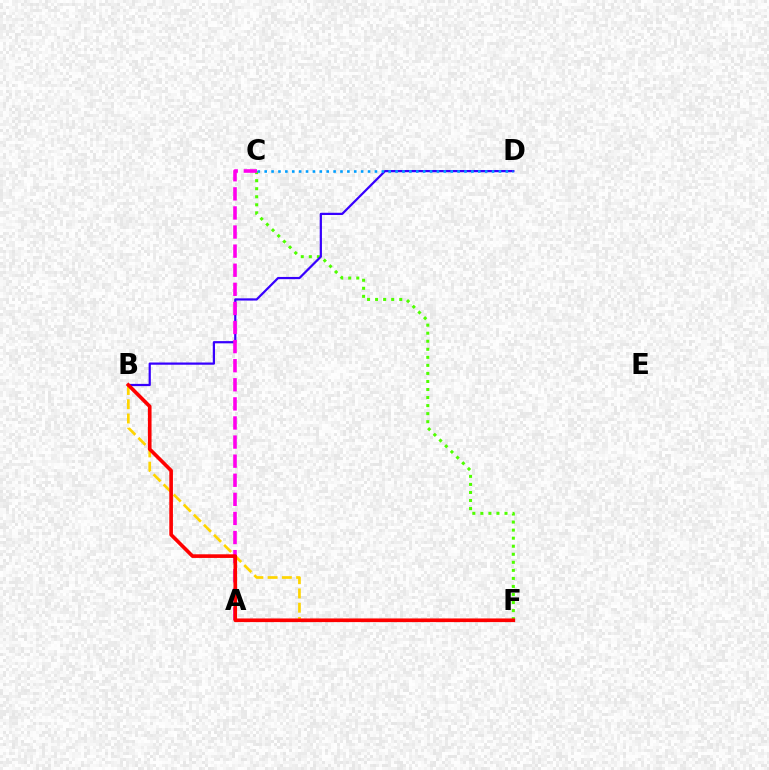{('B', 'F'): [{'color': '#ffd500', 'line_style': 'dashed', 'thickness': 1.94}, {'color': '#ff0000', 'line_style': 'solid', 'thickness': 2.62}], ('A', 'F'): [{'color': '#00ff86', 'line_style': 'dotted', 'thickness': 2.18}], ('C', 'F'): [{'color': '#4fff00', 'line_style': 'dotted', 'thickness': 2.19}], ('B', 'D'): [{'color': '#3700ff', 'line_style': 'solid', 'thickness': 1.6}], ('C', 'D'): [{'color': '#009eff', 'line_style': 'dotted', 'thickness': 1.87}], ('A', 'C'): [{'color': '#ff00ed', 'line_style': 'dashed', 'thickness': 2.59}]}